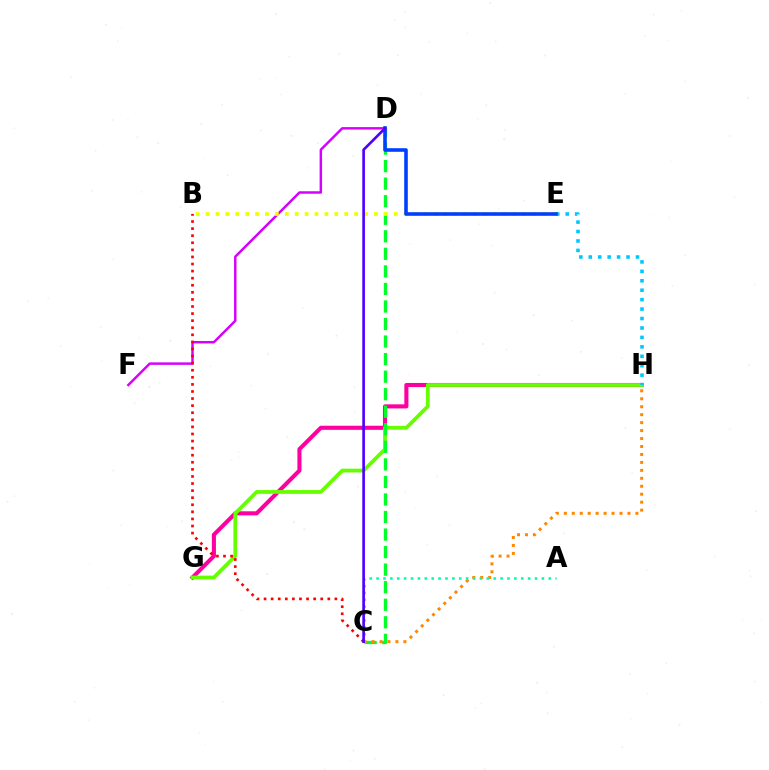{('G', 'H'): [{'color': '#ff00a0', 'line_style': 'solid', 'thickness': 2.95}, {'color': '#66ff00', 'line_style': 'solid', 'thickness': 2.72}], ('D', 'F'): [{'color': '#d600ff', 'line_style': 'solid', 'thickness': 1.77}], ('C', 'D'): [{'color': '#00ff27', 'line_style': 'dashed', 'thickness': 2.38}, {'color': '#4f00ff', 'line_style': 'solid', 'thickness': 1.91}], ('B', 'C'): [{'color': '#ff0000', 'line_style': 'dotted', 'thickness': 1.92}], ('E', 'H'): [{'color': '#00c7ff', 'line_style': 'dotted', 'thickness': 2.56}], ('B', 'E'): [{'color': '#eeff00', 'line_style': 'dotted', 'thickness': 2.69}], ('C', 'H'): [{'color': '#ff8800', 'line_style': 'dotted', 'thickness': 2.16}], ('A', 'C'): [{'color': '#00ffaf', 'line_style': 'dotted', 'thickness': 1.87}], ('D', 'E'): [{'color': '#003fff', 'line_style': 'solid', 'thickness': 2.58}]}